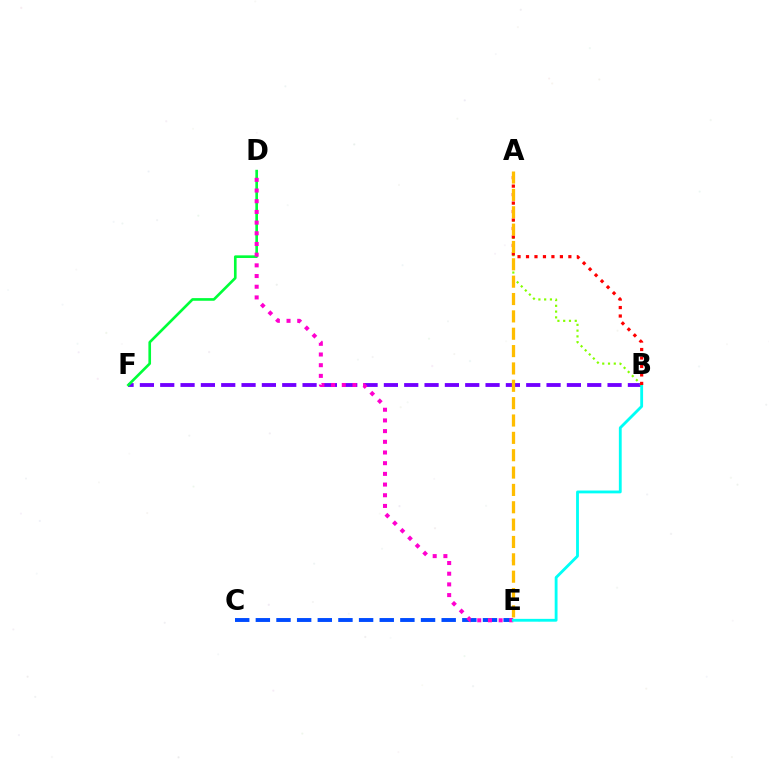{('B', 'F'): [{'color': '#7200ff', 'line_style': 'dashed', 'thickness': 2.76}], ('D', 'F'): [{'color': '#00ff39', 'line_style': 'solid', 'thickness': 1.9}], ('C', 'E'): [{'color': '#004bff', 'line_style': 'dashed', 'thickness': 2.81}], ('D', 'E'): [{'color': '#ff00cf', 'line_style': 'dotted', 'thickness': 2.9}], ('B', 'E'): [{'color': '#00fff6', 'line_style': 'solid', 'thickness': 2.04}], ('A', 'B'): [{'color': '#84ff00', 'line_style': 'dotted', 'thickness': 1.57}, {'color': '#ff0000', 'line_style': 'dotted', 'thickness': 2.3}], ('A', 'E'): [{'color': '#ffbd00', 'line_style': 'dashed', 'thickness': 2.36}]}